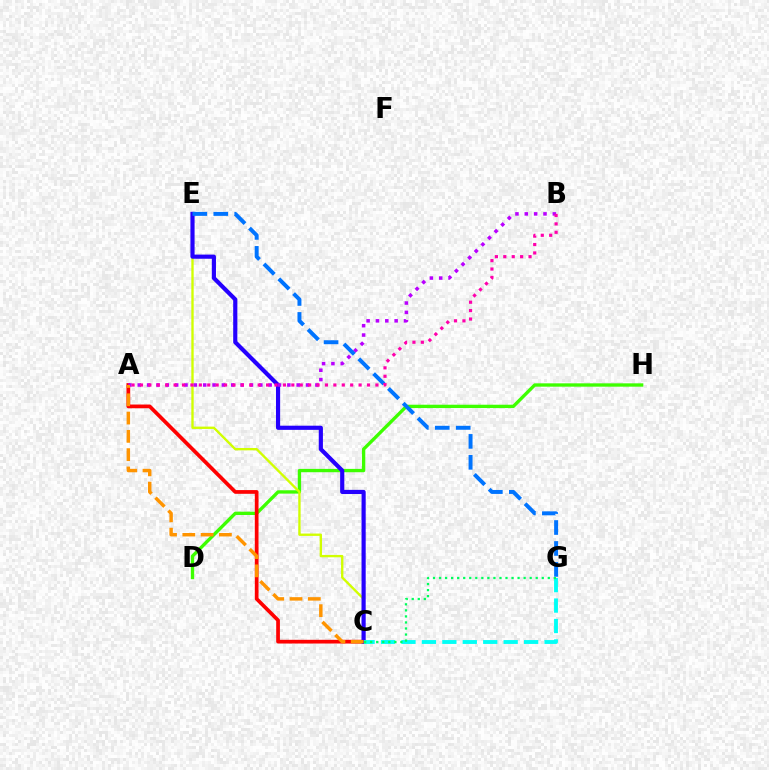{('D', 'H'): [{'color': '#3dff00', 'line_style': 'solid', 'thickness': 2.4}], ('A', 'C'): [{'color': '#ff0000', 'line_style': 'solid', 'thickness': 2.68}, {'color': '#ff9400', 'line_style': 'dashed', 'thickness': 2.48}], ('C', 'E'): [{'color': '#d1ff00', 'line_style': 'solid', 'thickness': 1.69}, {'color': '#2500ff', 'line_style': 'solid', 'thickness': 3.0}], ('A', 'B'): [{'color': '#b900ff', 'line_style': 'dotted', 'thickness': 2.54}, {'color': '#ff00ac', 'line_style': 'dotted', 'thickness': 2.28}], ('C', 'G'): [{'color': '#00fff6', 'line_style': 'dashed', 'thickness': 2.78}, {'color': '#00ff5c', 'line_style': 'dotted', 'thickness': 1.64}], ('E', 'G'): [{'color': '#0074ff', 'line_style': 'dashed', 'thickness': 2.85}]}